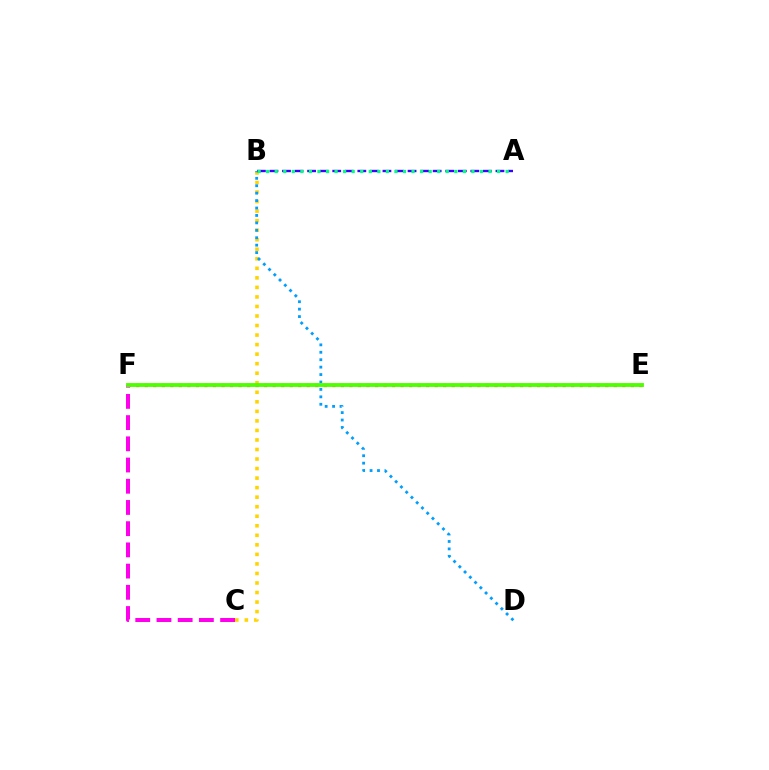{('E', 'F'): [{'color': '#ff0000', 'line_style': 'dotted', 'thickness': 2.32}, {'color': '#4fff00', 'line_style': 'solid', 'thickness': 2.77}], ('B', 'C'): [{'color': '#ffd500', 'line_style': 'dotted', 'thickness': 2.59}], ('B', 'D'): [{'color': '#009eff', 'line_style': 'dotted', 'thickness': 2.02}], ('A', 'B'): [{'color': '#3700ff', 'line_style': 'dashed', 'thickness': 1.71}, {'color': '#00ff86', 'line_style': 'dotted', 'thickness': 2.32}], ('C', 'F'): [{'color': '#ff00ed', 'line_style': 'dashed', 'thickness': 2.88}]}